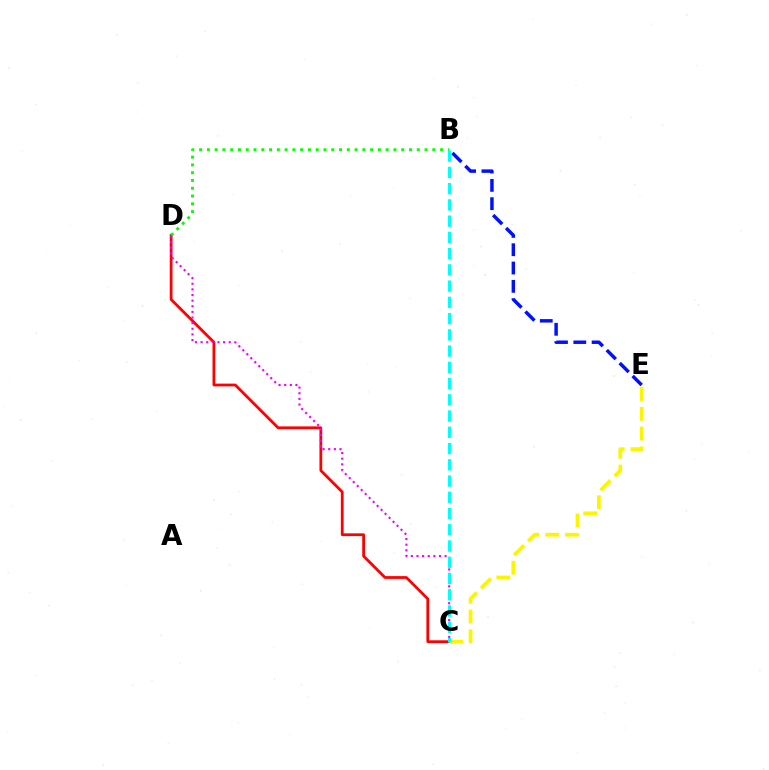{('C', 'D'): [{'color': '#ff0000', 'line_style': 'solid', 'thickness': 1.99}, {'color': '#ee00ff', 'line_style': 'dotted', 'thickness': 1.53}], ('B', 'D'): [{'color': '#08ff00', 'line_style': 'dotted', 'thickness': 2.11}], ('B', 'E'): [{'color': '#0010ff', 'line_style': 'dashed', 'thickness': 2.49}], ('C', 'E'): [{'color': '#fcf500', 'line_style': 'dashed', 'thickness': 2.69}], ('B', 'C'): [{'color': '#00fff6', 'line_style': 'dashed', 'thickness': 2.21}]}